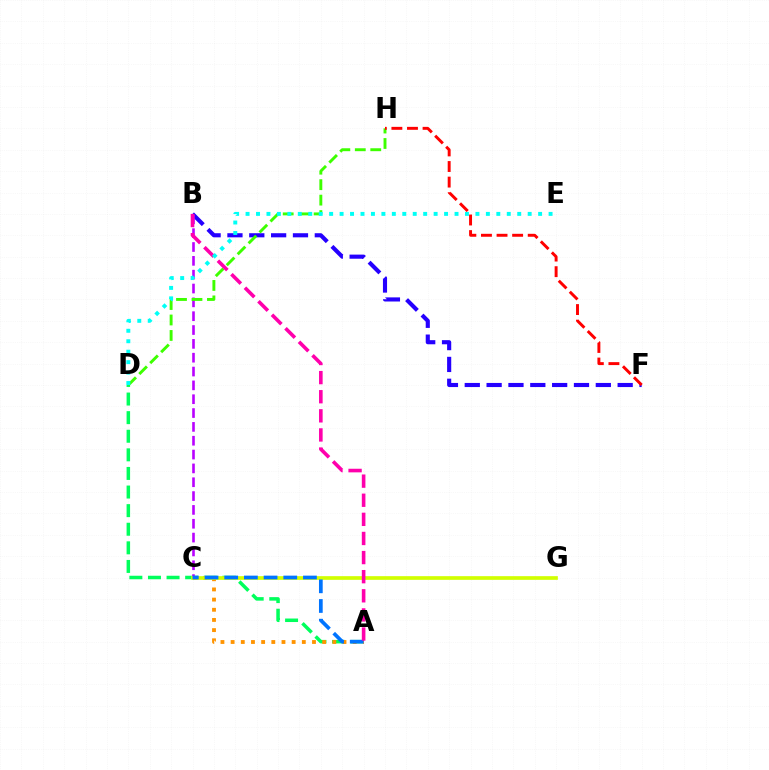{('B', 'F'): [{'color': '#2500ff', 'line_style': 'dashed', 'thickness': 2.97}], ('A', 'D'): [{'color': '#00ff5c', 'line_style': 'dashed', 'thickness': 2.53}], ('A', 'C'): [{'color': '#ff9400', 'line_style': 'dotted', 'thickness': 2.76}, {'color': '#0074ff', 'line_style': 'dashed', 'thickness': 2.67}], ('B', 'C'): [{'color': '#b900ff', 'line_style': 'dashed', 'thickness': 1.88}], ('C', 'G'): [{'color': '#d1ff00', 'line_style': 'solid', 'thickness': 2.65}], ('D', 'H'): [{'color': '#3dff00', 'line_style': 'dashed', 'thickness': 2.1}], ('A', 'B'): [{'color': '#ff00ac', 'line_style': 'dashed', 'thickness': 2.6}], ('D', 'E'): [{'color': '#00fff6', 'line_style': 'dotted', 'thickness': 2.84}], ('F', 'H'): [{'color': '#ff0000', 'line_style': 'dashed', 'thickness': 2.12}]}